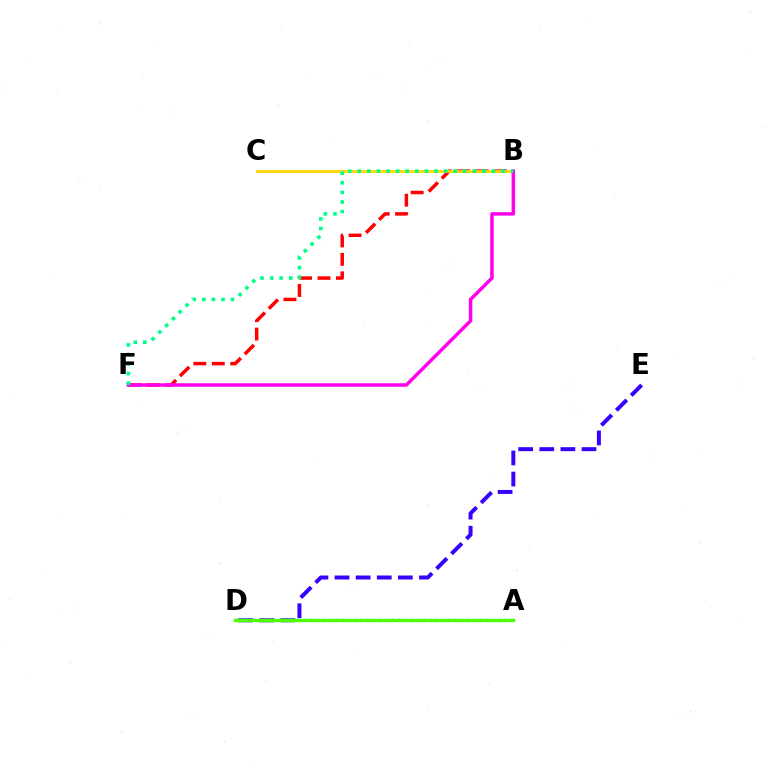{('A', 'D'): [{'color': '#009eff', 'line_style': 'dotted', 'thickness': 1.7}, {'color': '#4fff00', 'line_style': 'solid', 'thickness': 2.42}], ('D', 'E'): [{'color': '#3700ff', 'line_style': 'dashed', 'thickness': 2.87}], ('B', 'F'): [{'color': '#ff0000', 'line_style': 'dashed', 'thickness': 2.51}, {'color': '#ff00ed', 'line_style': 'solid', 'thickness': 2.5}, {'color': '#00ff86', 'line_style': 'dotted', 'thickness': 2.6}], ('B', 'C'): [{'color': '#ffd500', 'line_style': 'solid', 'thickness': 1.98}]}